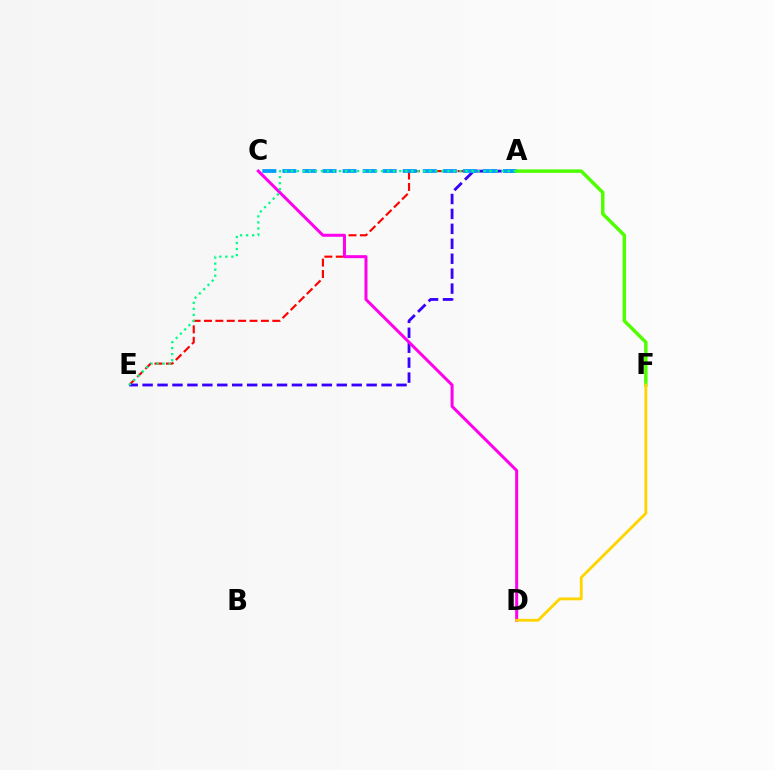{('A', 'E'): [{'color': '#ff0000', 'line_style': 'dashed', 'thickness': 1.55}, {'color': '#3700ff', 'line_style': 'dashed', 'thickness': 2.03}, {'color': '#00ff86', 'line_style': 'dotted', 'thickness': 1.64}], ('A', 'C'): [{'color': '#009eff', 'line_style': 'dashed', 'thickness': 2.72}], ('C', 'D'): [{'color': '#ff00ed', 'line_style': 'solid', 'thickness': 2.16}], ('A', 'F'): [{'color': '#4fff00', 'line_style': 'solid', 'thickness': 2.49}], ('D', 'F'): [{'color': '#ffd500', 'line_style': 'solid', 'thickness': 2.04}]}